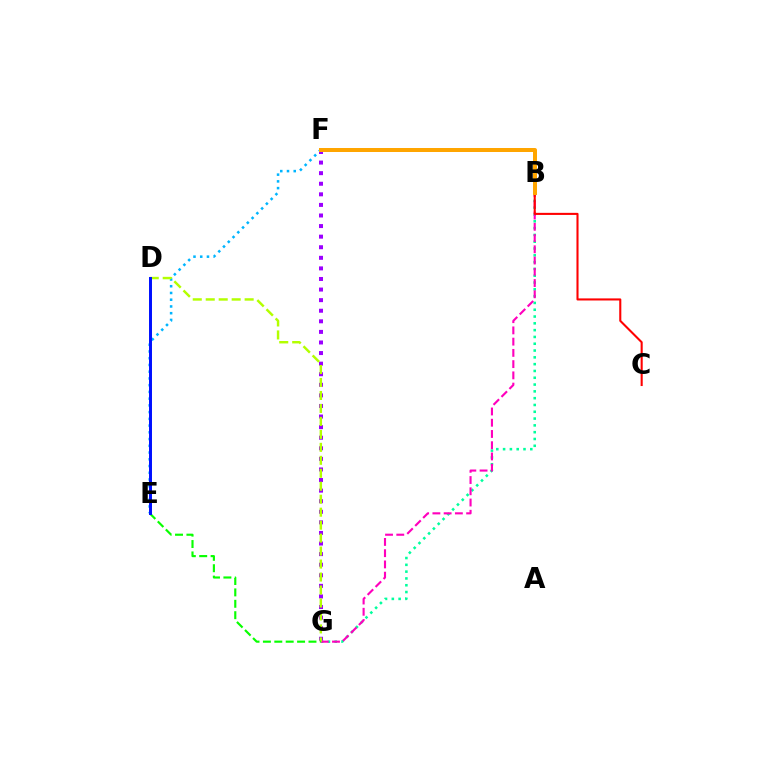{('B', 'G'): [{'color': '#00ff9d', 'line_style': 'dotted', 'thickness': 1.85}, {'color': '#ff00bd', 'line_style': 'dashed', 'thickness': 1.53}], ('F', 'G'): [{'color': '#9b00ff', 'line_style': 'dotted', 'thickness': 2.88}], ('E', 'F'): [{'color': '#00b5ff', 'line_style': 'dotted', 'thickness': 1.83}], ('D', 'G'): [{'color': '#b3ff00', 'line_style': 'dashed', 'thickness': 1.76}], ('E', 'G'): [{'color': '#08ff00', 'line_style': 'dashed', 'thickness': 1.55}], ('B', 'C'): [{'color': '#ff0000', 'line_style': 'solid', 'thickness': 1.5}], ('D', 'E'): [{'color': '#0010ff', 'line_style': 'solid', 'thickness': 2.14}], ('B', 'F'): [{'color': '#ffa500', 'line_style': 'solid', 'thickness': 2.88}]}